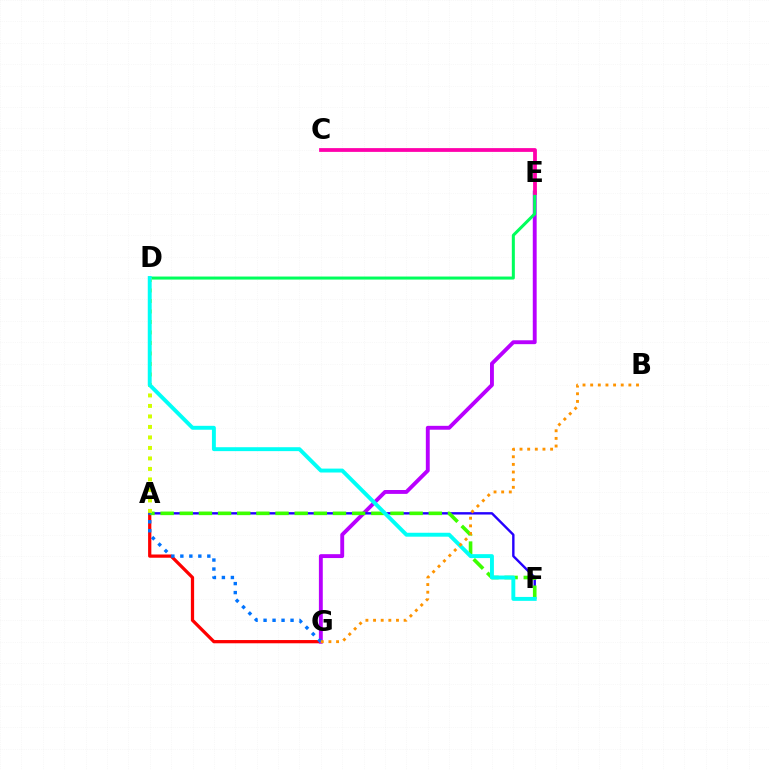{('A', 'G'): [{'color': '#ff0000', 'line_style': 'solid', 'thickness': 2.34}, {'color': '#0074ff', 'line_style': 'dotted', 'thickness': 2.44}], ('E', 'G'): [{'color': '#b900ff', 'line_style': 'solid', 'thickness': 2.79}], ('A', 'F'): [{'color': '#2500ff', 'line_style': 'solid', 'thickness': 1.73}, {'color': '#3dff00', 'line_style': 'dashed', 'thickness': 2.6}], ('D', 'E'): [{'color': '#00ff5c', 'line_style': 'solid', 'thickness': 2.18}], ('A', 'D'): [{'color': '#d1ff00', 'line_style': 'dotted', 'thickness': 2.85}], ('D', 'F'): [{'color': '#00fff6', 'line_style': 'solid', 'thickness': 2.82}], ('C', 'E'): [{'color': '#ff00ac', 'line_style': 'solid', 'thickness': 2.72}], ('B', 'G'): [{'color': '#ff9400', 'line_style': 'dotted', 'thickness': 2.08}]}